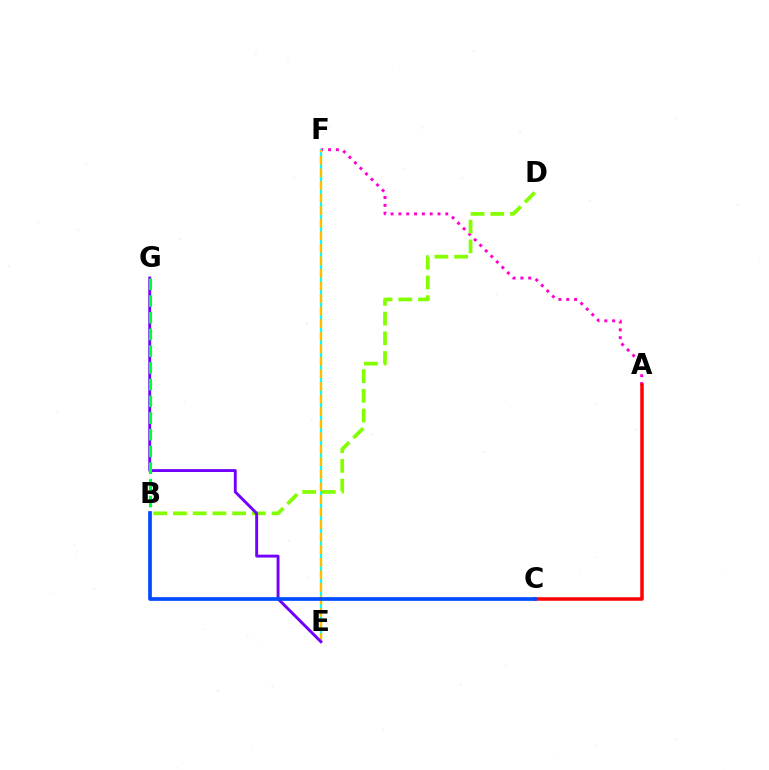{('A', 'F'): [{'color': '#ff00cf', 'line_style': 'dotted', 'thickness': 2.12}], ('E', 'F'): [{'color': '#00fff6', 'line_style': 'solid', 'thickness': 1.56}, {'color': '#ffbd00', 'line_style': 'dashed', 'thickness': 1.71}], ('A', 'C'): [{'color': '#ff0000', 'line_style': 'solid', 'thickness': 2.52}], ('B', 'D'): [{'color': '#84ff00', 'line_style': 'dashed', 'thickness': 2.68}], ('E', 'G'): [{'color': '#7200ff', 'line_style': 'solid', 'thickness': 2.09}], ('B', 'G'): [{'color': '#00ff39', 'line_style': 'dashed', 'thickness': 2.27}], ('B', 'C'): [{'color': '#004bff', 'line_style': 'solid', 'thickness': 2.66}]}